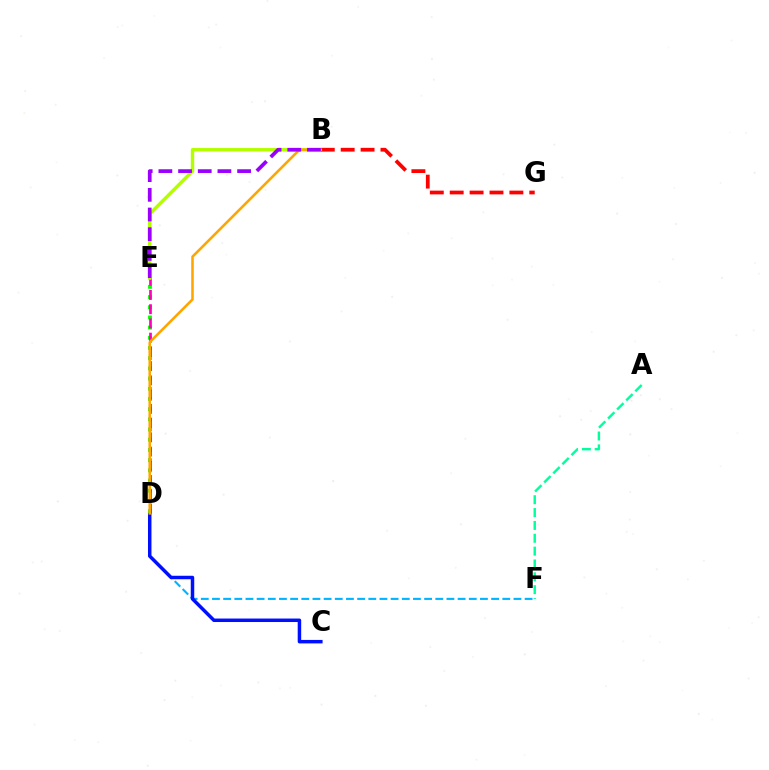{('D', 'F'): [{'color': '#00b5ff', 'line_style': 'dashed', 'thickness': 1.52}], ('C', 'D'): [{'color': '#0010ff', 'line_style': 'solid', 'thickness': 2.51}], ('D', 'E'): [{'color': '#08ff00', 'line_style': 'dotted', 'thickness': 2.77}, {'color': '#ff00bd', 'line_style': 'dashed', 'thickness': 1.93}], ('B', 'E'): [{'color': '#b3ff00', 'line_style': 'solid', 'thickness': 2.46}, {'color': '#9b00ff', 'line_style': 'dashed', 'thickness': 2.67}], ('B', 'G'): [{'color': '#ff0000', 'line_style': 'dashed', 'thickness': 2.7}], ('B', 'D'): [{'color': '#ffa500', 'line_style': 'solid', 'thickness': 1.85}], ('A', 'F'): [{'color': '#00ff9d', 'line_style': 'dashed', 'thickness': 1.75}]}